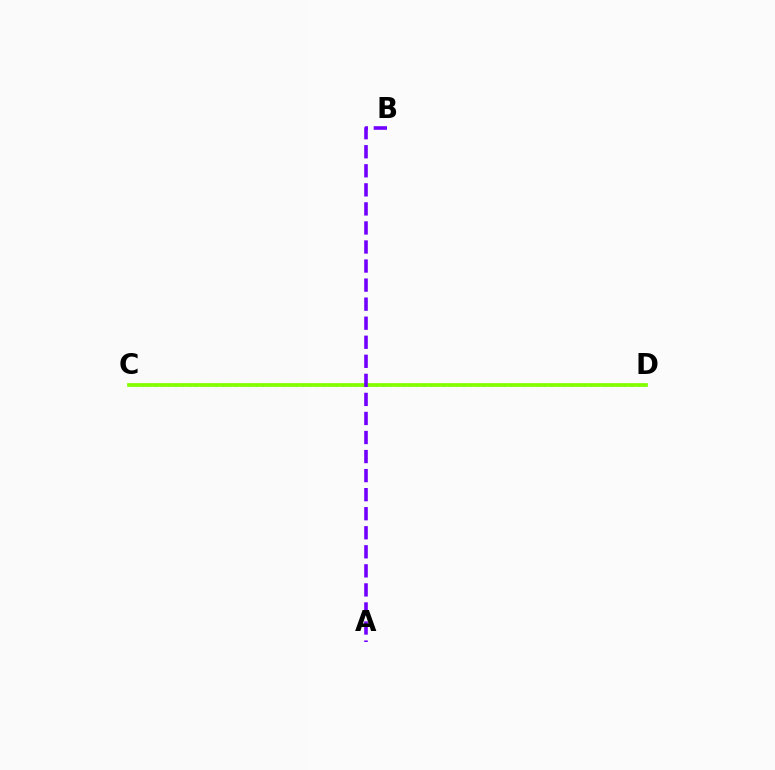{('C', 'D'): [{'color': '#ff0000', 'line_style': 'dashed', 'thickness': 1.57}, {'color': '#00fff6', 'line_style': 'dotted', 'thickness': 1.82}, {'color': '#84ff00', 'line_style': 'solid', 'thickness': 2.68}], ('A', 'B'): [{'color': '#7200ff', 'line_style': 'dashed', 'thickness': 2.59}]}